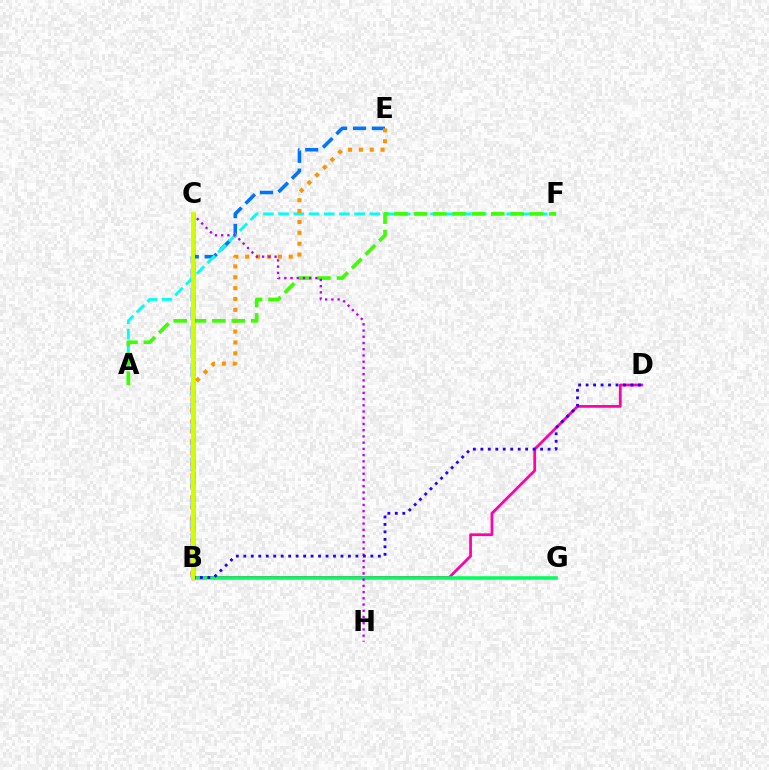{('B', 'E'): [{'color': '#0074ff', 'line_style': 'dashed', 'thickness': 2.57}, {'color': '#ff9400', 'line_style': 'dotted', 'thickness': 2.95}], ('A', 'F'): [{'color': '#00fff6', 'line_style': 'dashed', 'thickness': 2.07}, {'color': '#3dff00', 'line_style': 'dashed', 'thickness': 2.63}], ('B', 'D'): [{'color': '#ff00ac', 'line_style': 'solid', 'thickness': 1.97}, {'color': '#2500ff', 'line_style': 'dotted', 'thickness': 2.03}], ('B', 'G'): [{'color': '#00ff5c', 'line_style': 'solid', 'thickness': 2.56}], ('C', 'H'): [{'color': '#b900ff', 'line_style': 'dotted', 'thickness': 1.69}], ('B', 'C'): [{'color': '#ff0000', 'line_style': 'solid', 'thickness': 2.49}, {'color': '#d1ff00', 'line_style': 'solid', 'thickness': 2.86}]}